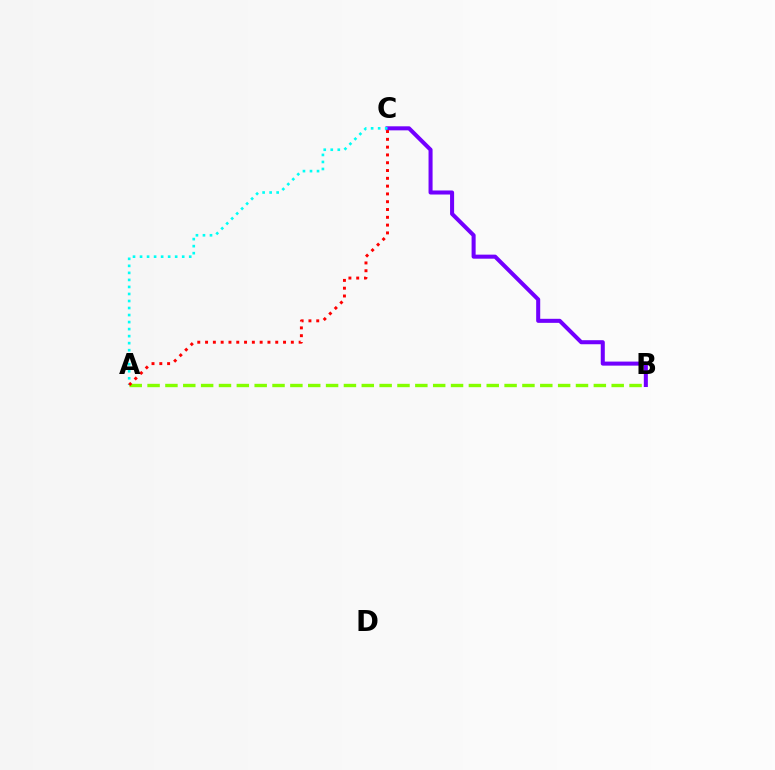{('A', 'B'): [{'color': '#84ff00', 'line_style': 'dashed', 'thickness': 2.42}], ('B', 'C'): [{'color': '#7200ff', 'line_style': 'solid', 'thickness': 2.91}], ('A', 'C'): [{'color': '#00fff6', 'line_style': 'dotted', 'thickness': 1.91}, {'color': '#ff0000', 'line_style': 'dotted', 'thickness': 2.12}]}